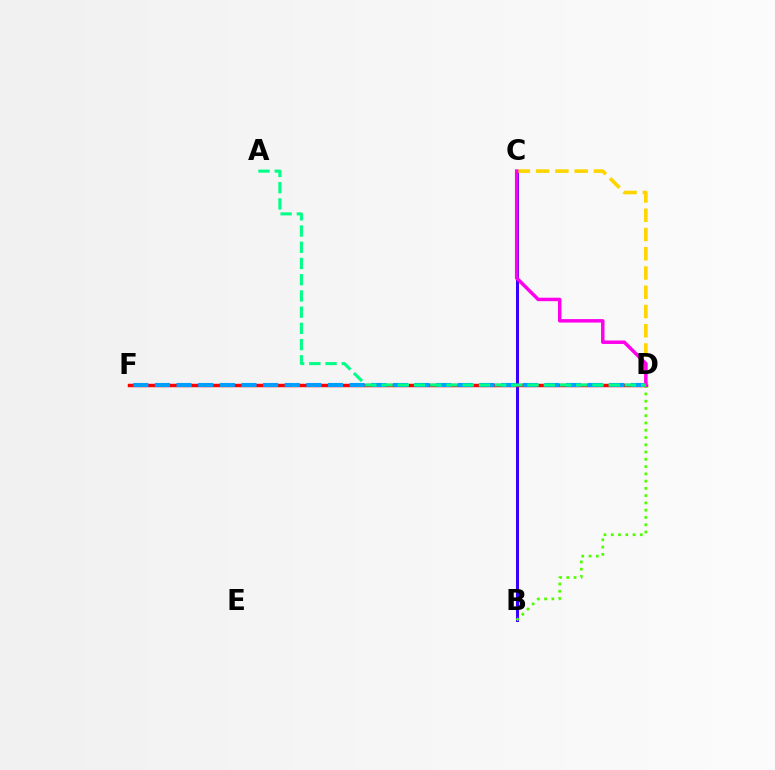{('B', 'C'): [{'color': '#3700ff', 'line_style': 'solid', 'thickness': 2.18}], ('D', 'F'): [{'color': '#ff0000', 'line_style': 'solid', 'thickness': 2.49}, {'color': '#009eff', 'line_style': 'dashed', 'thickness': 2.94}], ('B', 'D'): [{'color': '#4fff00', 'line_style': 'dotted', 'thickness': 1.97}], ('C', 'D'): [{'color': '#ffd500', 'line_style': 'dashed', 'thickness': 2.62}, {'color': '#ff00ed', 'line_style': 'solid', 'thickness': 2.51}], ('A', 'D'): [{'color': '#00ff86', 'line_style': 'dashed', 'thickness': 2.2}]}